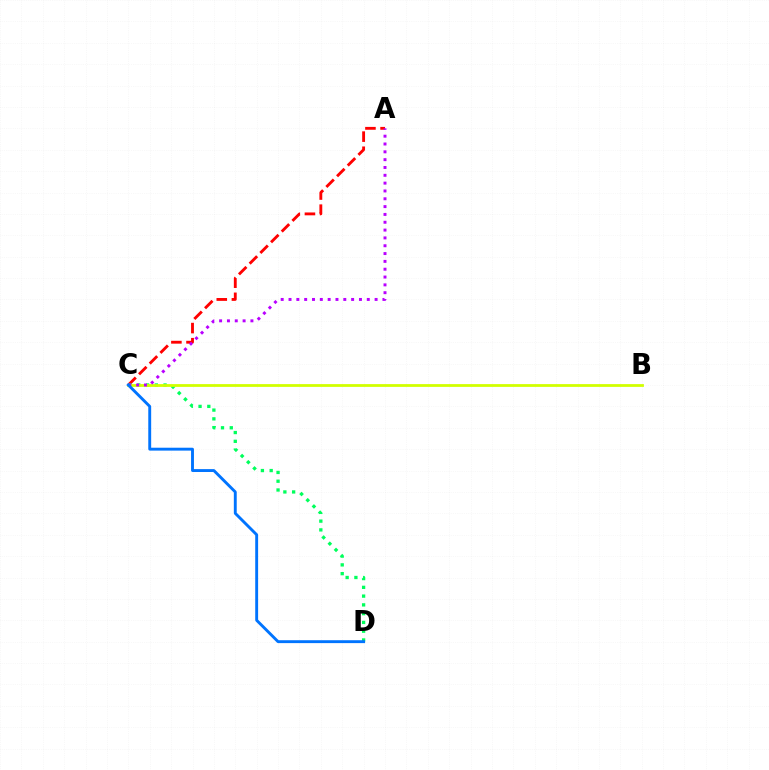{('A', 'C'): [{'color': '#ff0000', 'line_style': 'dashed', 'thickness': 2.05}, {'color': '#b900ff', 'line_style': 'dotted', 'thickness': 2.13}], ('C', 'D'): [{'color': '#00ff5c', 'line_style': 'dotted', 'thickness': 2.38}, {'color': '#0074ff', 'line_style': 'solid', 'thickness': 2.08}], ('B', 'C'): [{'color': '#d1ff00', 'line_style': 'solid', 'thickness': 2.0}]}